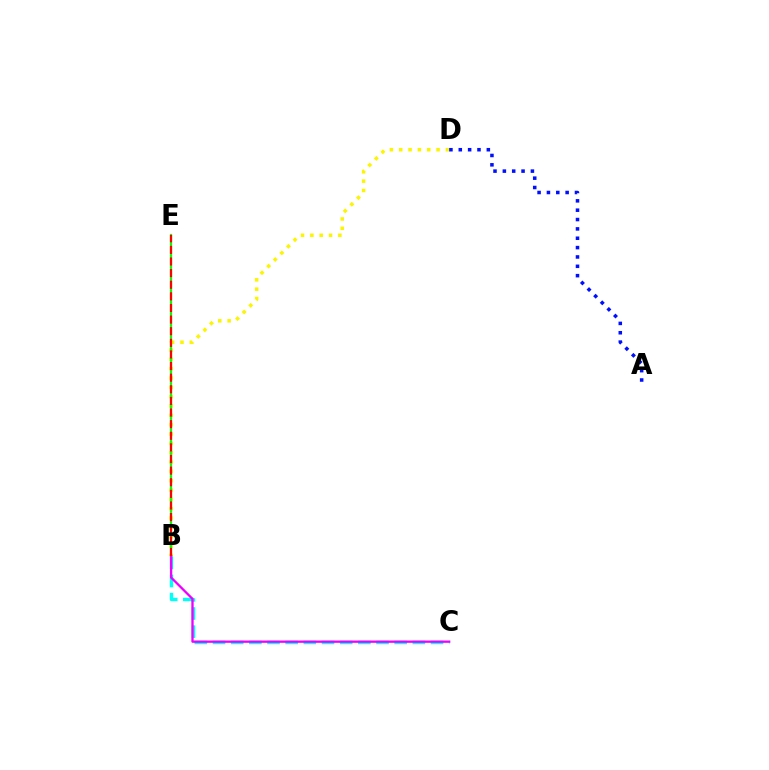{('B', 'C'): [{'color': '#00fff6', 'line_style': 'dashed', 'thickness': 2.47}, {'color': '#ee00ff', 'line_style': 'solid', 'thickness': 1.66}], ('B', 'D'): [{'color': '#fcf500', 'line_style': 'dotted', 'thickness': 2.54}], ('B', 'E'): [{'color': '#08ff00', 'line_style': 'solid', 'thickness': 1.61}, {'color': '#ff0000', 'line_style': 'dashed', 'thickness': 1.58}], ('A', 'D'): [{'color': '#0010ff', 'line_style': 'dotted', 'thickness': 2.54}]}